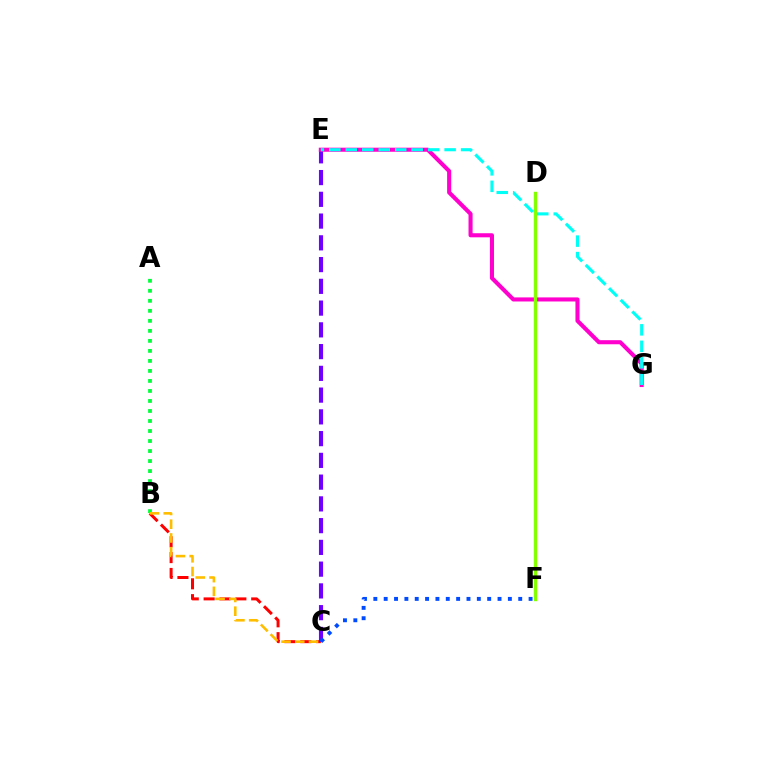{('B', 'C'): [{'color': '#ff0000', 'line_style': 'dashed', 'thickness': 2.15}, {'color': '#ffbd00', 'line_style': 'dashed', 'thickness': 1.87}], ('C', 'E'): [{'color': '#7200ff', 'line_style': 'dashed', 'thickness': 2.96}], ('E', 'G'): [{'color': '#ff00cf', 'line_style': 'solid', 'thickness': 2.93}, {'color': '#00fff6', 'line_style': 'dashed', 'thickness': 2.24}], ('D', 'F'): [{'color': '#84ff00', 'line_style': 'solid', 'thickness': 2.43}], ('A', 'B'): [{'color': '#00ff39', 'line_style': 'dotted', 'thickness': 2.72}], ('C', 'F'): [{'color': '#004bff', 'line_style': 'dotted', 'thickness': 2.81}]}